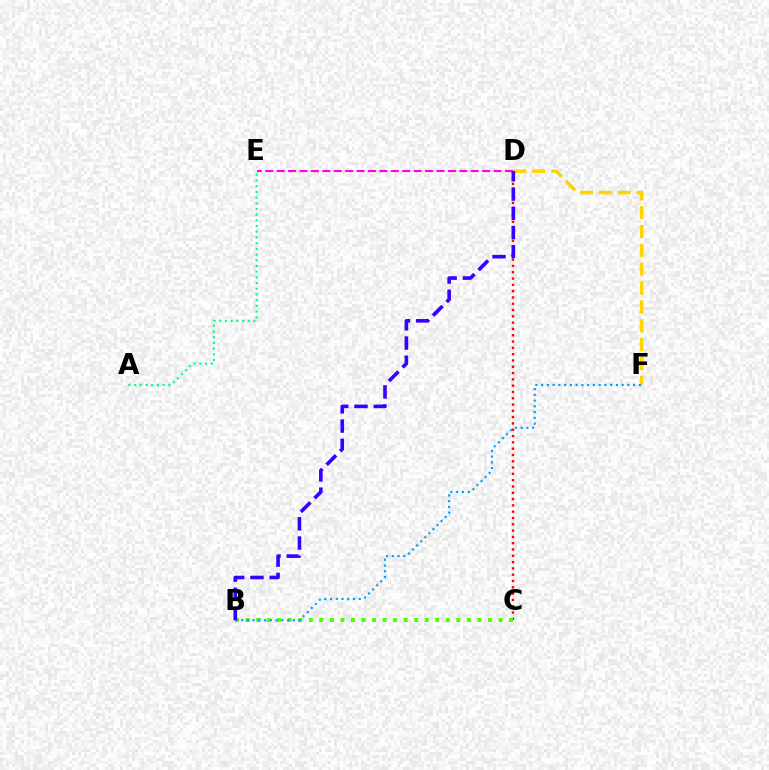{('A', 'E'): [{'color': '#00ff86', 'line_style': 'dotted', 'thickness': 1.55}], ('C', 'D'): [{'color': '#ff0000', 'line_style': 'dotted', 'thickness': 1.71}], ('D', 'F'): [{'color': '#ffd500', 'line_style': 'dashed', 'thickness': 2.56}], ('B', 'C'): [{'color': '#4fff00', 'line_style': 'dotted', 'thickness': 2.86}], ('D', 'E'): [{'color': '#ff00ed', 'line_style': 'dashed', 'thickness': 1.55}], ('B', 'F'): [{'color': '#009eff', 'line_style': 'dotted', 'thickness': 1.56}], ('B', 'D'): [{'color': '#3700ff', 'line_style': 'dashed', 'thickness': 2.61}]}